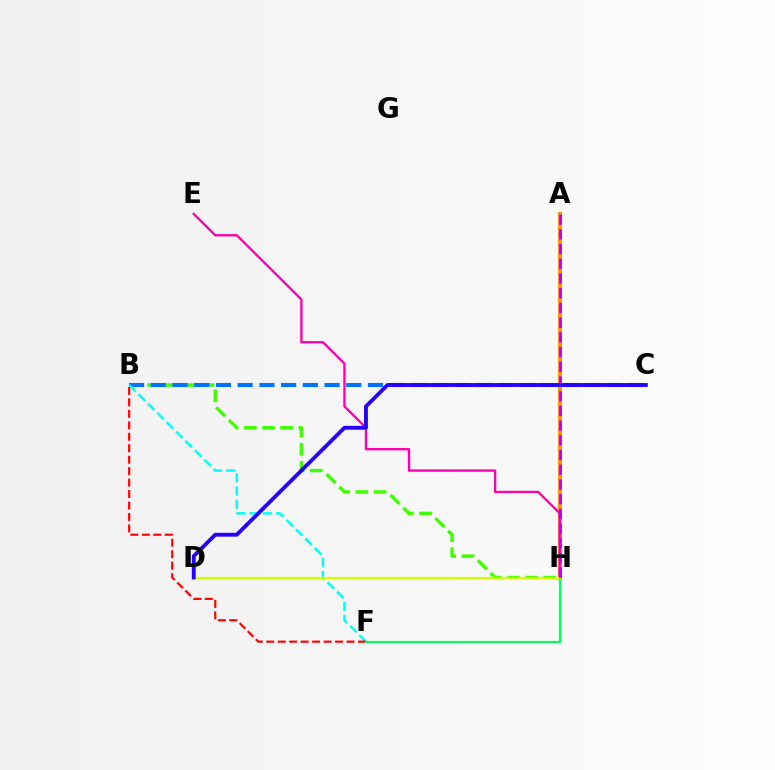{('B', 'H'): [{'color': '#3dff00', 'line_style': 'dashed', 'thickness': 2.46}], ('B', 'C'): [{'color': '#0074ff', 'line_style': 'dashed', 'thickness': 2.95}], ('A', 'H'): [{'color': '#ff9400', 'line_style': 'solid', 'thickness': 2.94}, {'color': '#b900ff', 'line_style': 'dashed', 'thickness': 2.0}], ('B', 'F'): [{'color': '#00fff6', 'line_style': 'dashed', 'thickness': 1.8}, {'color': '#ff0000', 'line_style': 'dashed', 'thickness': 1.56}], ('E', 'H'): [{'color': '#ff00ac', 'line_style': 'solid', 'thickness': 1.68}], ('F', 'H'): [{'color': '#00ff5c', 'line_style': 'solid', 'thickness': 1.54}], ('D', 'H'): [{'color': '#d1ff00', 'line_style': 'solid', 'thickness': 1.63}], ('C', 'D'): [{'color': '#2500ff', 'line_style': 'solid', 'thickness': 2.78}]}